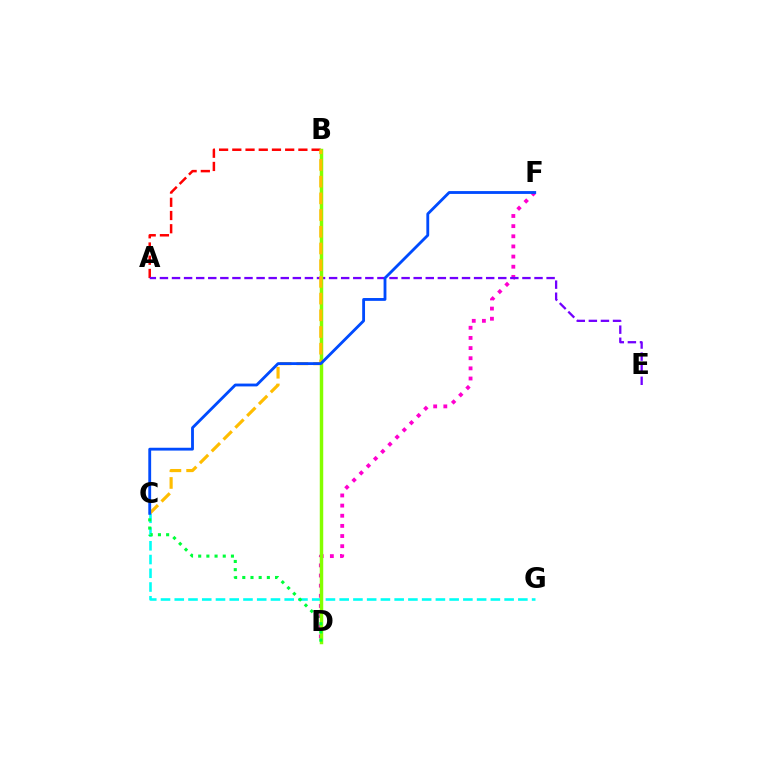{('A', 'B'): [{'color': '#ff0000', 'line_style': 'dashed', 'thickness': 1.8}], ('D', 'F'): [{'color': '#ff00cf', 'line_style': 'dotted', 'thickness': 2.76}], ('A', 'E'): [{'color': '#7200ff', 'line_style': 'dashed', 'thickness': 1.64}], ('C', 'G'): [{'color': '#00fff6', 'line_style': 'dashed', 'thickness': 1.87}], ('B', 'D'): [{'color': '#84ff00', 'line_style': 'solid', 'thickness': 2.5}], ('B', 'C'): [{'color': '#ffbd00', 'line_style': 'dashed', 'thickness': 2.27}], ('C', 'F'): [{'color': '#004bff', 'line_style': 'solid', 'thickness': 2.04}], ('C', 'D'): [{'color': '#00ff39', 'line_style': 'dotted', 'thickness': 2.22}]}